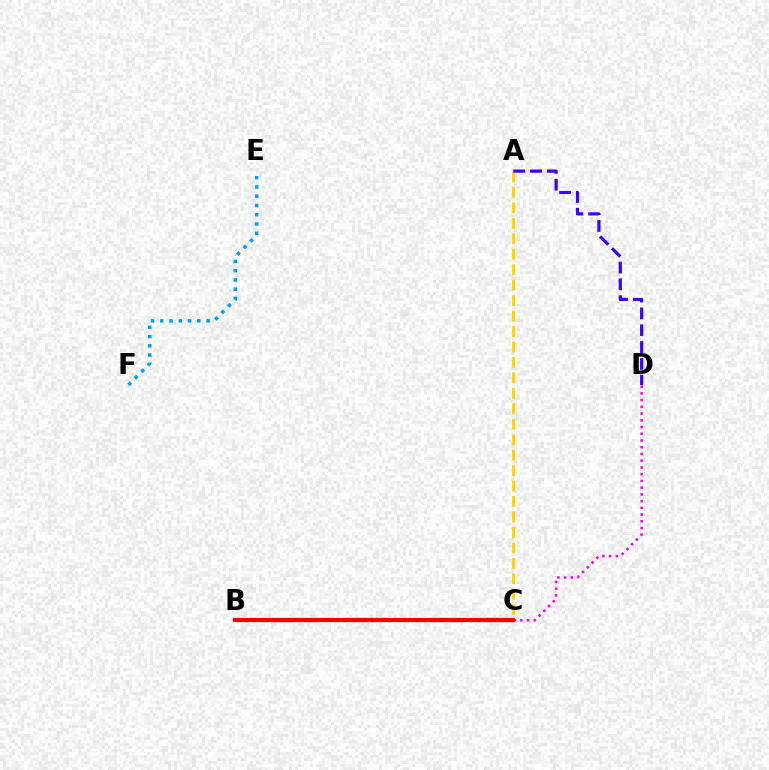{('B', 'C'): [{'color': '#4fff00', 'line_style': 'dotted', 'thickness': 2.44}, {'color': '#00ff86', 'line_style': 'dotted', 'thickness': 2.23}, {'color': '#ff0000', 'line_style': 'solid', 'thickness': 3.0}], ('A', 'C'): [{'color': '#ffd500', 'line_style': 'dashed', 'thickness': 2.1}], ('C', 'D'): [{'color': '#ff00ed', 'line_style': 'dotted', 'thickness': 1.83}], ('E', 'F'): [{'color': '#009eff', 'line_style': 'dotted', 'thickness': 2.52}], ('A', 'D'): [{'color': '#3700ff', 'line_style': 'dashed', 'thickness': 2.28}]}